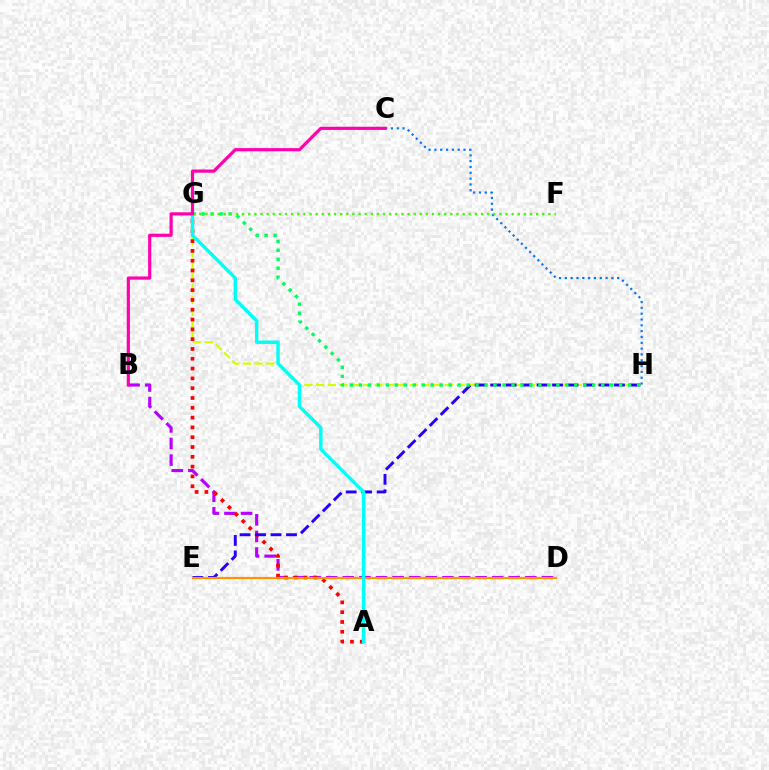{('C', 'H'): [{'color': '#0074ff', 'line_style': 'dotted', 'thickness': 1.58}], ('G', 'H'): [{'color': '#d1ff00', 'line_style': 'dashed', 'thickness': 1.59}, {'color': '#00ff5c', 'line_style': 'dotted', 'thickness': 2.44}], ('B', 'D'): [{'color': '#b900ff', 'line_style': 'dashed', 'thickness': 2.25}], ('A', 'G'): [{'color': '#ff0000', 'line_style': 'dotted', 'thickness': 2.66}, {'color': '#00fff6', 'line_style': 'solid', 'thickness': 2.47}], ('E', 'H'): [{'color': '#2500ff', 'line_style': 'dashed', 'thickness': 2.1}], ('D', 'E'): [{'color': '#ff9400', 'line_style': 'solid', 'thickness': 1.57}], ('F', 'G'): [{'color': '#3dff00', 'line_style': 'dotted', 'thickness': 1.66}], ('B', 'C'): [{'color': '#ff00ac', 'line_style': 'solid', 'thickness': 2.29}]}